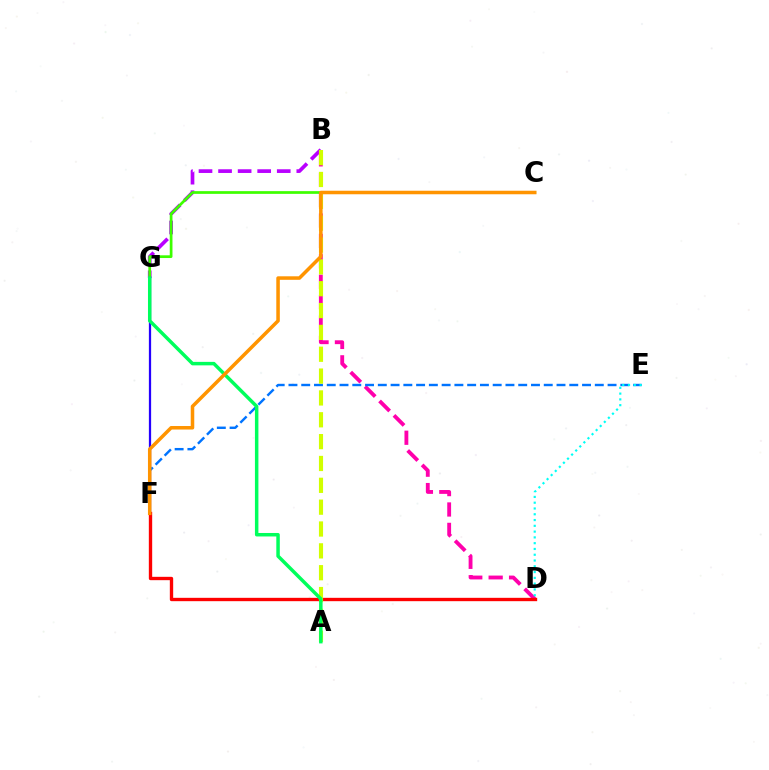{('B', 'G'): [{'color': '#b900ff', 'line_style': 'dashed', 'thickness': 2.66}], ('C', 'G'): [{'color': '#3dff00', 'line_style': 'solid', 'thickness': 1.96}], ('F', 'G'): [{'color': '#2500ff', 'line_style': 'solid', 'thickness': 1.62}], ('B', 'D'): [{'color': '#ff00ac', 'line_style': 'dashed', 'thickness': 2.77}], ('E', 'F'): [{'color': '#0074ff', 'line_style': 'dashed', 'thickness': 1.73}], ('D', 'E'): [{'color': '#00fff6', 'line_style': 'dotted', 'thickness': 1.57}], ('D', 'F'): [{'color': '#ff0000', 'line_style': 'solid', 'thickness': 2.42}], ('A', 'B'): [{'color': '#d1ff00', 'line_style': 'dashed', 'thickness': 2.97}], ('A', 'G'): [{'color': '#00ff5c', 'line_style': 'solid', 'thickness': 2.51}], ('C', 'F'): [{'color': '#ff9400', 'line_style': 'solid', 'thickness': 2.54}]}